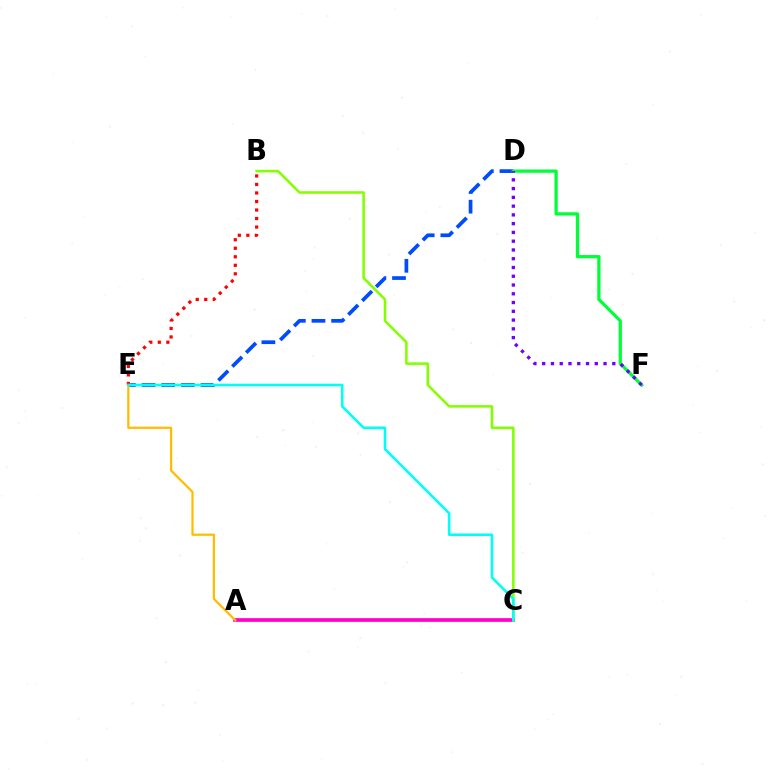{('A', 'C'): [{'color': '#ff00cf', 'line_style': 'solid', 'thickness': 2.66}], ('D', 'E'): [{'color': '#004bff', 'line_style': 'dashed', 'thickness': 2.67}], ('B', 'C'): [{'color': '#84ff00', 'line_style': 'solid', 'thickness': 1.84}], ('B', 'E'): [{'color': '#ff0000', 'line_style': 'dotted', 'thickness': 2.31}], ('D', 'F'): [{'color': '#00ff39', 'line_style': 'solid', 'thickness': 2.35}, {'color': '#7200ff', 'line_style': 'dotted', 'thickness': 2.38}], ('A', 'E'): [{'color': '#ffbd00', 'line_style': 'solid', 'thickness': 1.61}], ('C', 'E'): [{'color': '#00fff6', 'line_style': 'solid', 'thickness': 1.85}]}